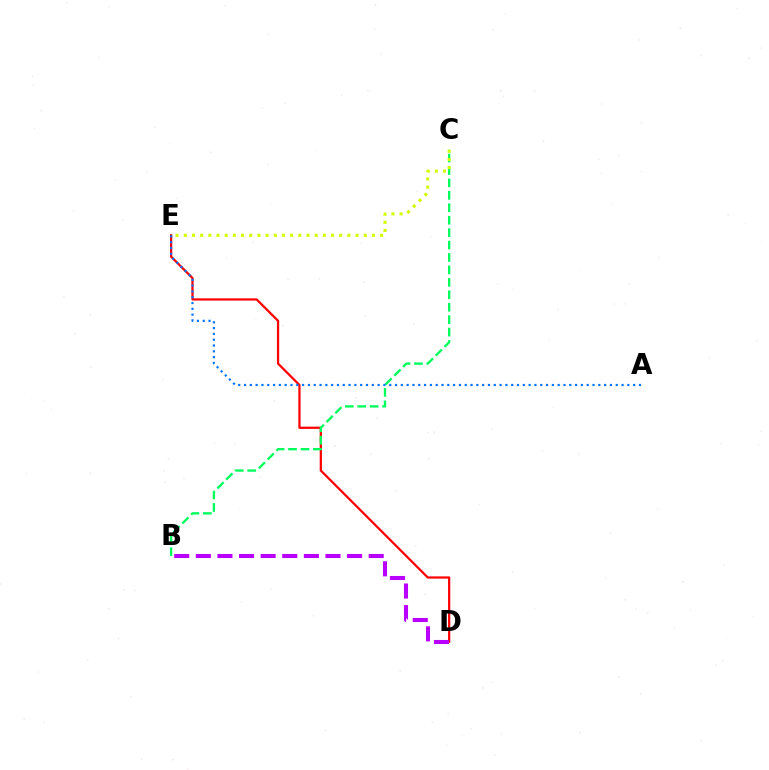{('D', 'E'): [{'color': '#ff0000', 'line_style': 'solid', 'thickness': 1.61}], ('B', 'C'): [{'color': '#00ff5c', 'line_style': 'dashed', 'thickness': 1.69}], ('A', 'E'): [{'color': '#0074ff', 'line_style': 'dotted', 'thickness': 1.58}], ('C', 'E'): [{'color': '#d1ff00', 'line_style': 'dotted', 'thickness': 2.22}], ('B', 'D'): [{'color': '#b900ff', 'line_style': 'dashed', 'thickness': 2.94}]}